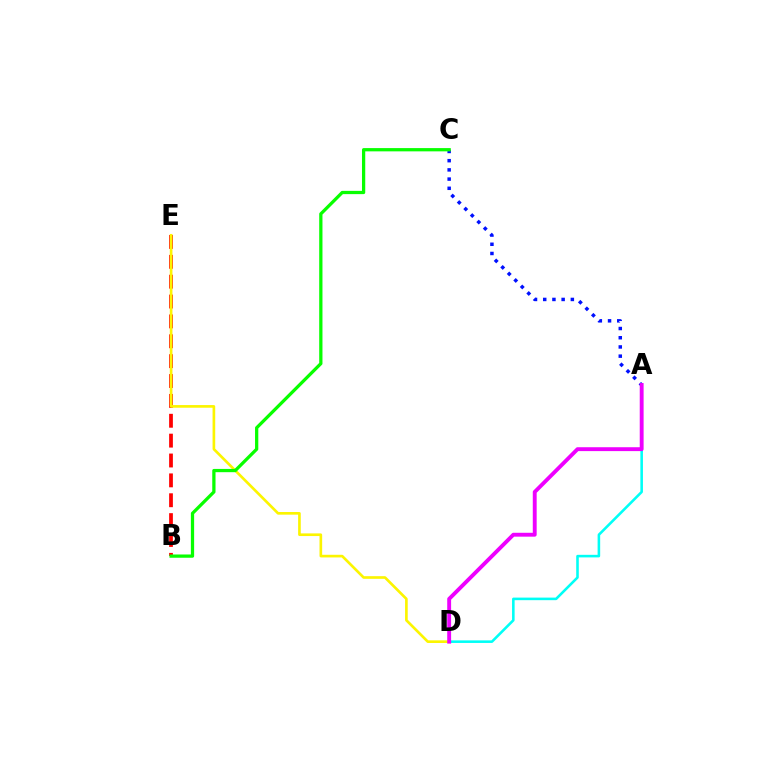{('B', 'E'): [{'color': '#ff0000', 'line_style': 'dashed', 'thickness': 2.7}], ('A', 'D'): [{'color': '#00fff6', 'line_style': 'solid', 'thickness': 1.86}, {'color': '#ee00ff', 'line_style': 'solid', 'thickness': 2.79}], ('D', 'E'): [{'color': '#fcf500', 'line_style': 'solid', 'thickness': 1.91}], ('A', 'C'): [{'color': '#0010ff', 'line_style': 'dotted', 'thickness': 2.5}], ('B', 'C'): [{'color': '#08ff00', 'line_style': 'solid', 'thickness': 2.35}]}